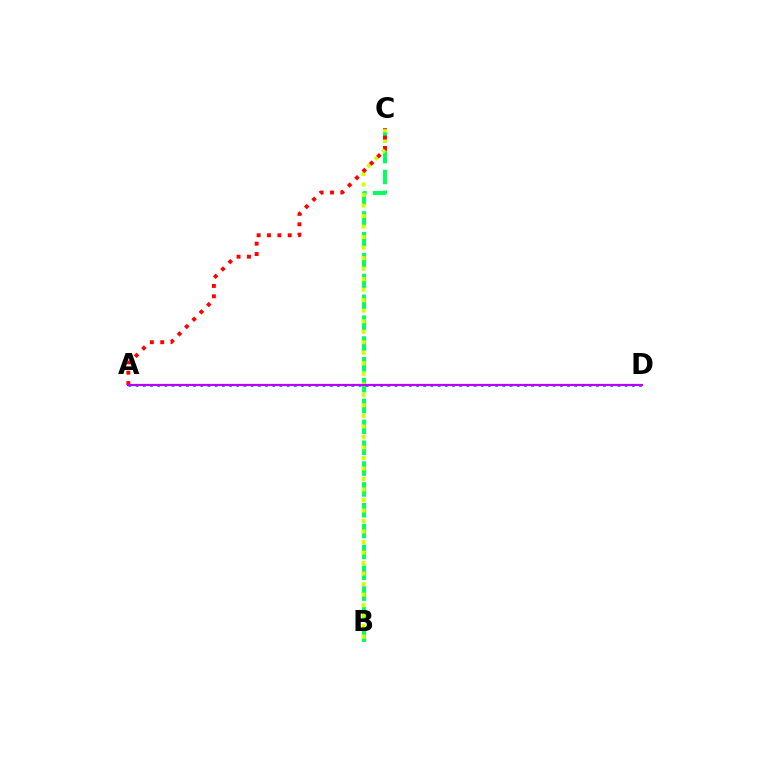{('B', 'C'): [{'color': '#00ff5c', 'line_style': 'dashed', 'thickness': 2.83}, {'color': '#d1ff00', 'line_style': 'dotted', 'thickness': 2.86}], ('A', 'D'): [{'color': '#0074ff', 'line_style': 'dotted', 'thickness': 1.95}, {'color': '#b900ff', 'line_style': 'solid', 'thickness': 1.59}], ('A', 'C'): [{'color': '#ff0000', 'line_style': 'dotted', 'thickness': 2.82}]}